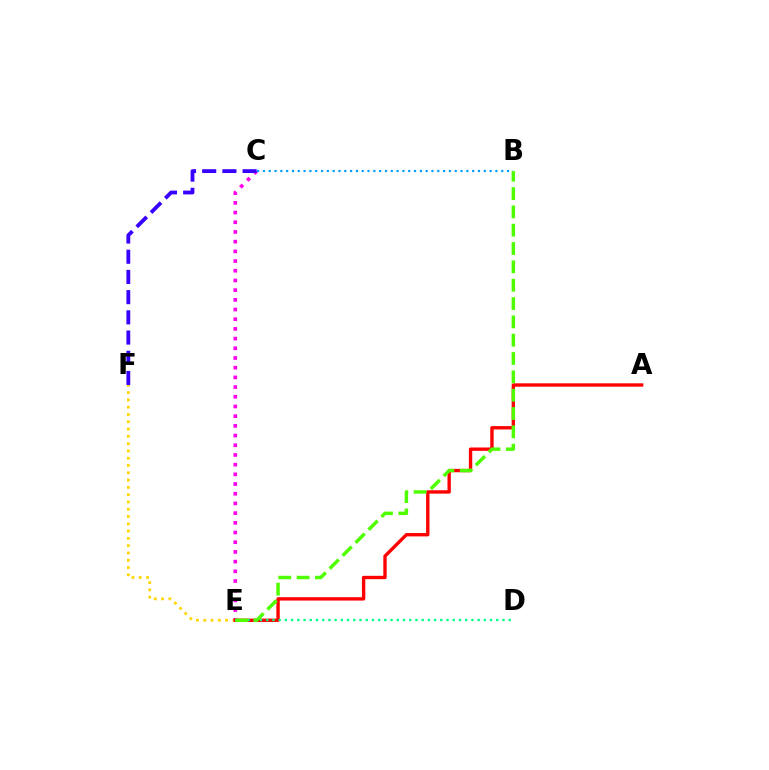{('E', 'F'): [{'color': '#ffd500', 'line_style': 'dotted', 'thickness': 1.98}], ('C', 'E'): [{'color': '#ff00ed', 'line_style': 'dotted', 'thickness': 2.63}], ('A', 'E'): [{'color': '#ff0000', 'line_style': 'solid', 'thickness': 2.42}], ('D', 'E'): [{'color': '#00ff86', 'line_style': 'dotted', 'thickness': 1.69}], ('C', 'F'): [{'color': '#3700ff', 'line_style': 'dashed', 'thickness': 2.74}], ('B', 'E'): [{'color': '#4fff00', 'line_style': 'dashed', 'thickness': 2.49}], ('B', 'C'): [{'color': '#009eff', 'line_style': 'dotted', 'thickness': 1.58}]}